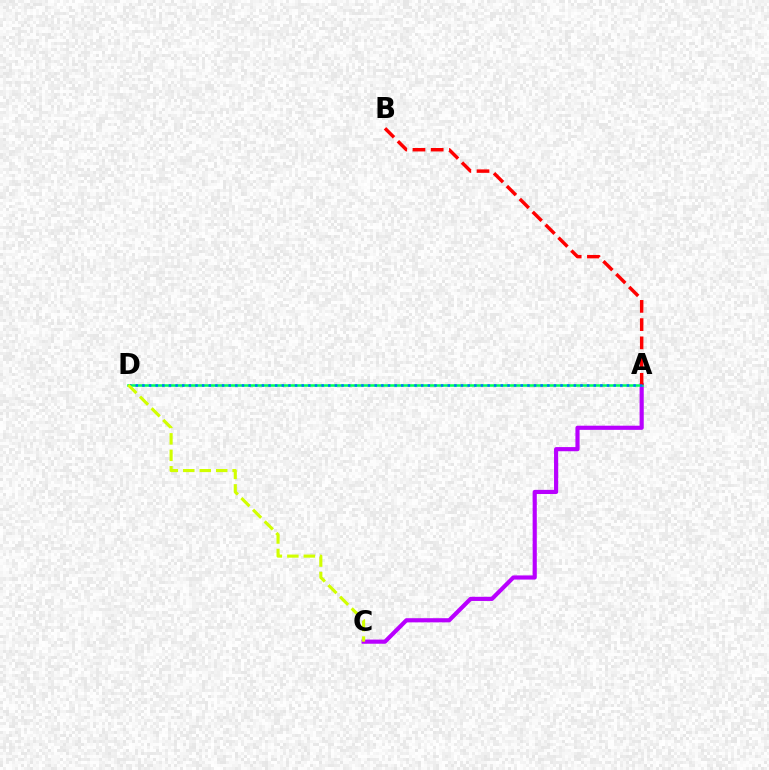{('A', 'C'): [{'color': '#b900ff', 'line_style': 'solid', 'thickness': 2.99}], ('A', 'D'): [{'color': '#00ff5c', 'line_style': 'solid', 'thickness': 1.83}, {'color': '#0074ff', 'line_style': 'dotted', 'thickness': 1.8}], ('A', 'B'): [{'color': '#ff0000', 'line_style': 'dashed', 'thickness': 2.48}], ('C', 'D'): [{'color': '#d1ff00', 'line_style': 'dashed', 'thickness': 2.24}]}